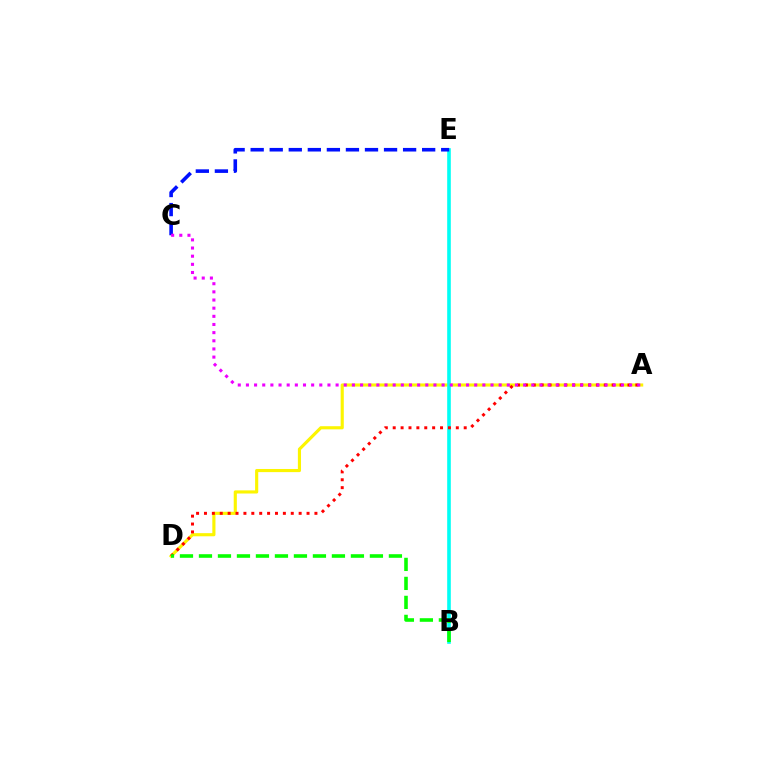{('A', 'D'): [{'color': '#fcf500', 'line_style': 'solid', 'thickness': 2.26}, {'color': '#ff0000', 'line_style': 'dotted', 'thickness': 2.14}], ('B', 'E'): [{'color': '#00fff6', 'line_style': 'solid', 'thickness': 2.6}], ('C', 'E'): [{'color': '#0010ff', 'line_style': 'dashed', 'thickness': 2.59}], ('A', 'C'): [{'color': '#ee00ff', 'line_style': 'dotted', 'thickness': 2.22}], ('B', 'D'): [{'color': '#08ff00', 'line_style': 'dashed', 'thickness': 2.58}]}